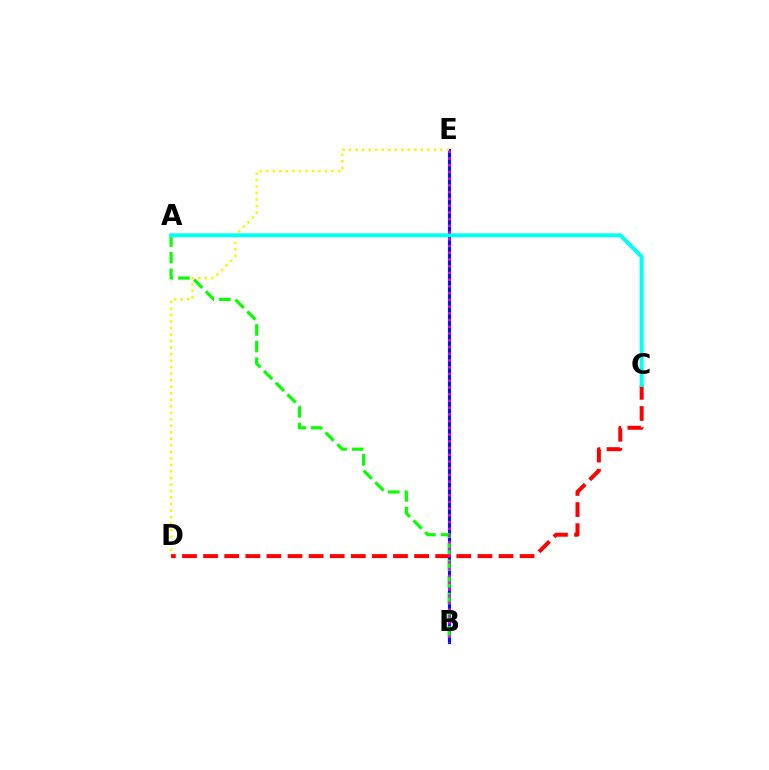{('B', 'E'): [{'color': '#0010ff', 'line_style': 'solid', 'thickness': 2.23}, {'color': '#ee00ff', 'line_style': 'dotted', 'thickness': 1.83}], ('D', 'E'): [{'color': '#fcf500', 'line_style': 'dotted', 'thickness': 1.77}], ('C', 'D'): [{'color': '#ff0000', 'line_style': 'dashed', 'thickness': 2.87}], ('A', 'B'): [{'color': '#08ff00', 'line_style': 'dashed', 'thickness': 2.26}], ('A', 'C'): [{'color': '#00fff6', 'line_style': 'solid', 'thickness': 2.85}]}